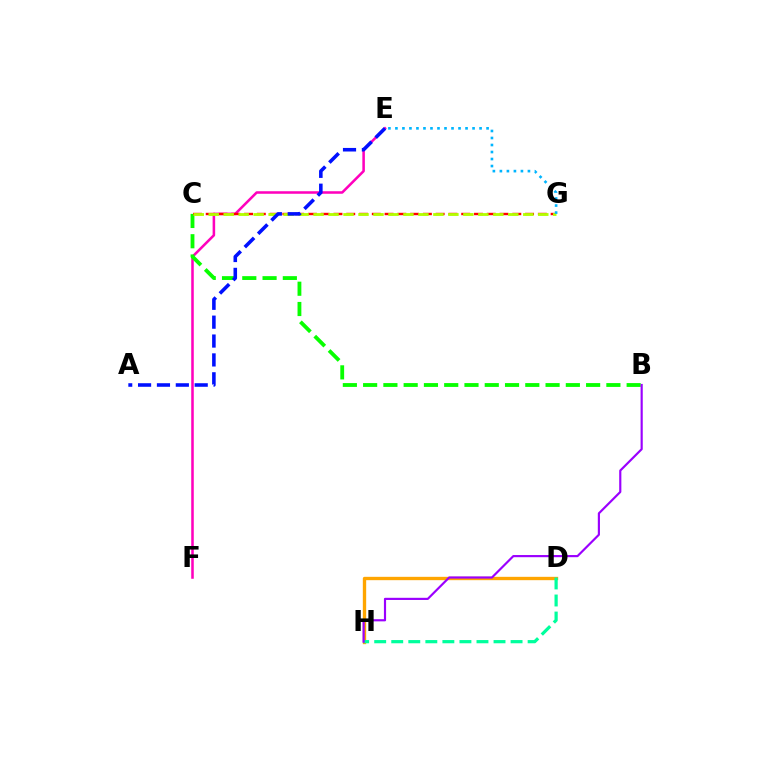{('D', 'H'): [{'color': '#ffa500', 'line_style': 'solid', 'thickness': 2.41}, {'color': '#00ff9d', 'line_style': 'dashed', 'thickness': 2.32}], ('E', 'F'): [{'color': '#ff00bd', 'line_style': 'solid', 'thickness': 1.83}], ('B', 'C'): [{'color': '#08ff00', 'line_style': 'dashed', 'thickness': 2.75}], ('B', 'H'): [{'color': '#9b00ff', 'line_style': 'solid', 'thickness': 1.56}], ('C', 'G'): [{'color': '#ff0000', 'line_style': 'dashed', 'thickness': 1.74}, {'color': '#b3ff00', 'line_style': 'dashed', 'thickness': 2.04}], ('A', 'E'): [{'color': '#0010ff', 'line_style': 'dashed', 'thickness': 2.56}], ('E', 'G'): [{'color': '#00b5ff', 'line_style': 'dotted', 'thickness': 1.91}]}